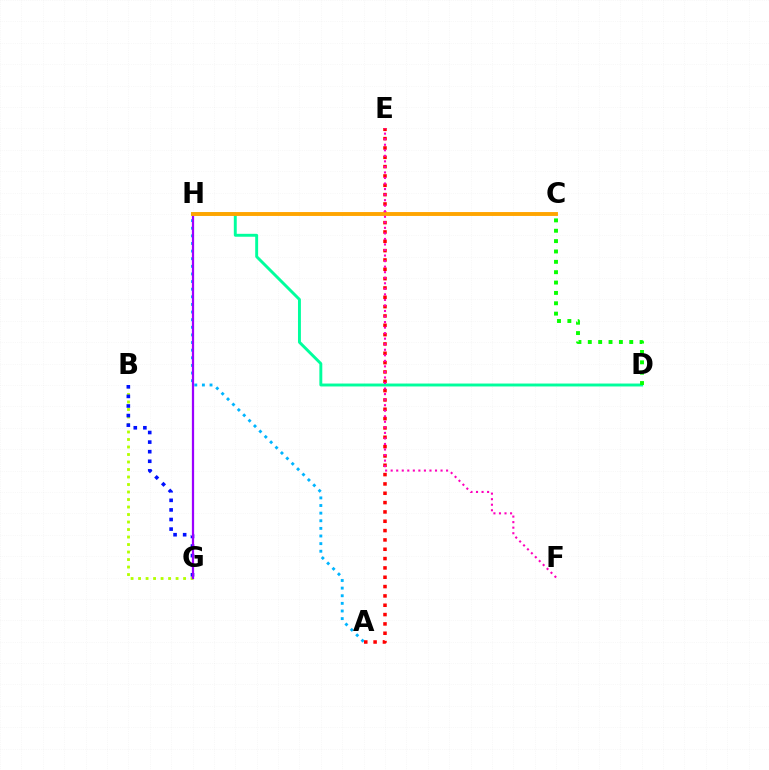{('D', 'H'): [{'color': '#00ff9d', 'line_style': 'solid', 'thickness': 2.1}], ('B', 'G'): [{'color': '#b3ff00', 'line_style': 'dotted', 'thickness': 2.04}, {'color': '#0010ff', 'line_style': 'dotted', 'thickness': 2.6}], ('A', 'H'): [{'color': '#00b5ff', 'line_style': 'dotted', 'thickness': 2.07}], ('C', 'D'): [{'color': '#08ff00', 'line_style': 'dotted', 'thickness': 2.82}], ('A', 'E'): [{'color': '#ff0000', 'line_style': 'dotted', 'thickness': 2.54}], ('G', 'H'): [{'color': '#9b00ff', 'line_style': 'solid', 'thickness': 1.61}], ('C', 'H'): [{'color': '#ffa500', 'line_style': 'solid', 'thickness': 2.8}], ('E', 'F'): [{'color': '#ff00bd', 'line_style': 'dotted', 'thickness': 1.51}]}